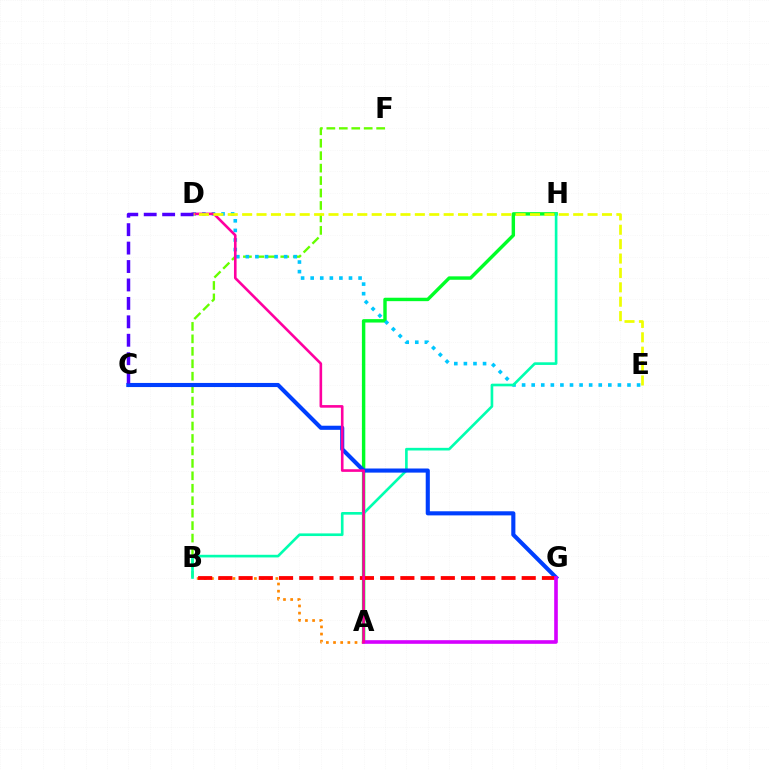{('B', 'F'): [{'color': '#66ff00', 'line_style': 'dashed', 'thickness': 1.69}], ('A', 'H'): [{'color': '#00ff27', 'line_style': 'solid', 'thickness': 2.46}], ('D', 'E'): [{'color': '#00c7ff', 'line_style': 'dotted', 'thickness': 2.6}, {'color': '#eeff00', 'line_style': 'dashed', 'thickness': 1.96}], ('B', 'H'): [{'color': '#00ffaf', 'line_style': 'solid', 'thickness': 1.9}], ('C', 'G'): [{'color': '#003fff', 'line_style': 'solid', 'thickness': 2.96}], ('A', 'B'): [{'color': '#ff8800', 'line_style': 'dotted', 'thickness': 1.94}], ('B', 'G'): [{'color': '#ff0000', 'line_style': 'dashed', 'thickness': 2.75}], ('A', 'G'): [{'color': '#d600ff', 'line_style': 'solid', 'thickness': 2.61}], ('A', 'D'): [{'color': '#ff00a0', 'line_style': 'solid', 'thickness': 1.88}], ('C', 'D'): [{'color': '#4f00ff', 'line_style': 'dashed', 'thickness': 2.5}]}